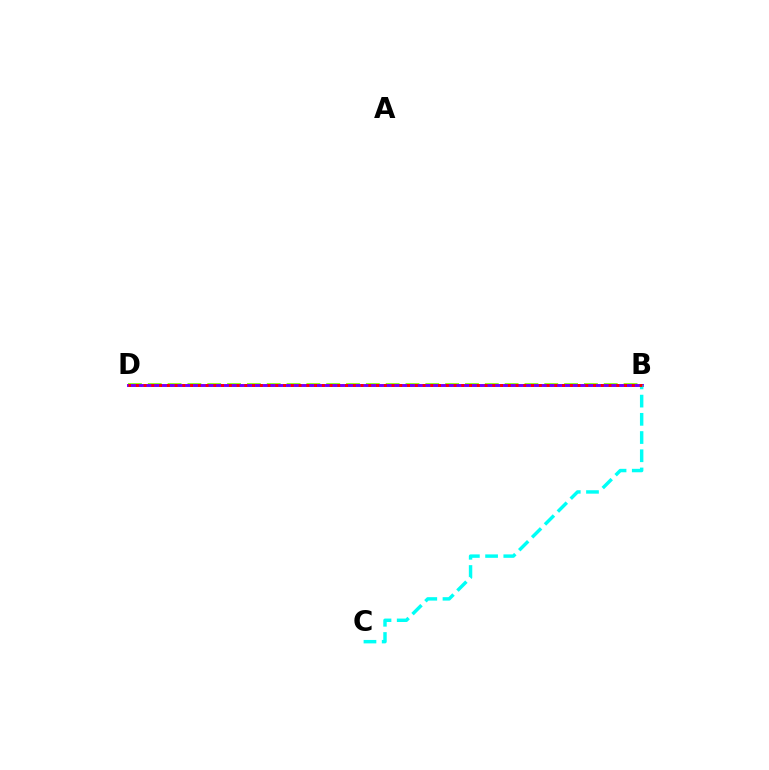{('B', 'D'): [{'color': '#84ff00', 'line_style': 'dashed', 'thickness': 2.69}, {'color': '#7200ff', 'line_style': 'solid', 'thickness': 2.11}, {'color': '#ff0000', 'line_style': 'dotted', 'thickness': 2.11}], ('B', 'C'): [{'color': '#00fff6', 'line_style': 'dashed', 'thickness': 2.47}]}